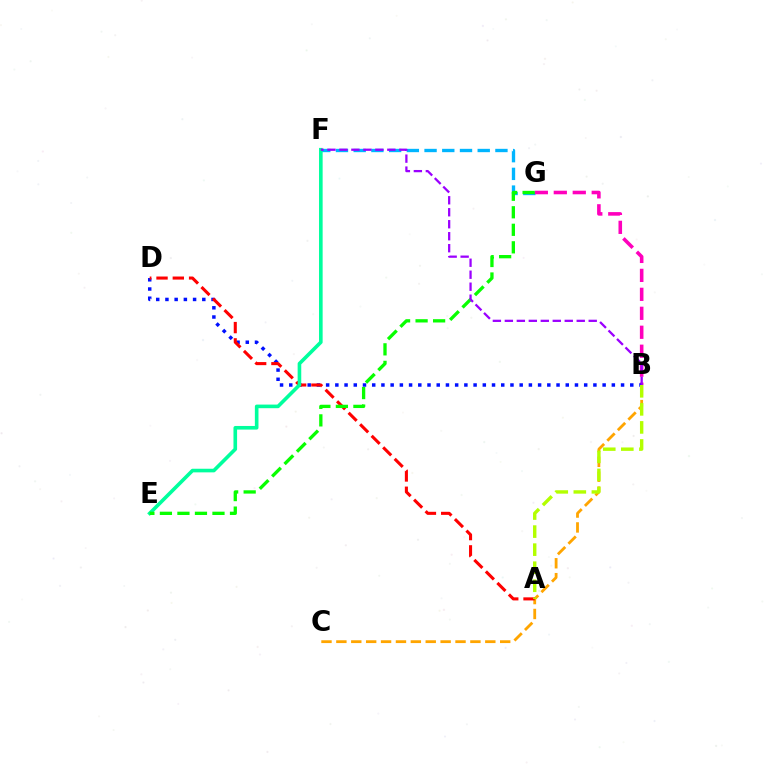{('B', 'C'): [{'color': '#ffa500', 'line_style': 'dashed', 'thickness': 2.02}], ('F', 'G'): [{'color': '#00b5ff', 'line_style': 'dashed', 'thickness': 2.41}], ('B', 'G'): [{'color': '#ff00bd', 'line_style': 'dashed', 'thickness': 2.58}], ('B', 'D'): [{'color': '#0010ff', 'line_style': 'dotted', 'thickness': 2.5}], ('A', 'D'): [{'color': '#ff0000', 'line_style': 'dashed', 'thickness': 2.21}], ('A', 'B'): [{'color': '#b3ff00', 'line_style': 'dashed', 'thickness': 2.45}], ('E', 'F'): [{'color': '#00ff9d', 'line_style': 'solid', 'thickness': 2.6}], ('E', 'G'): [{'color': '#08ff00', 'line_style': 'dashed', 'thickness': 2.38}], ('B', 'F'): [{'color': '#9b00ff', 'line_style': 'dashed', 'thickness': 1.63}]}